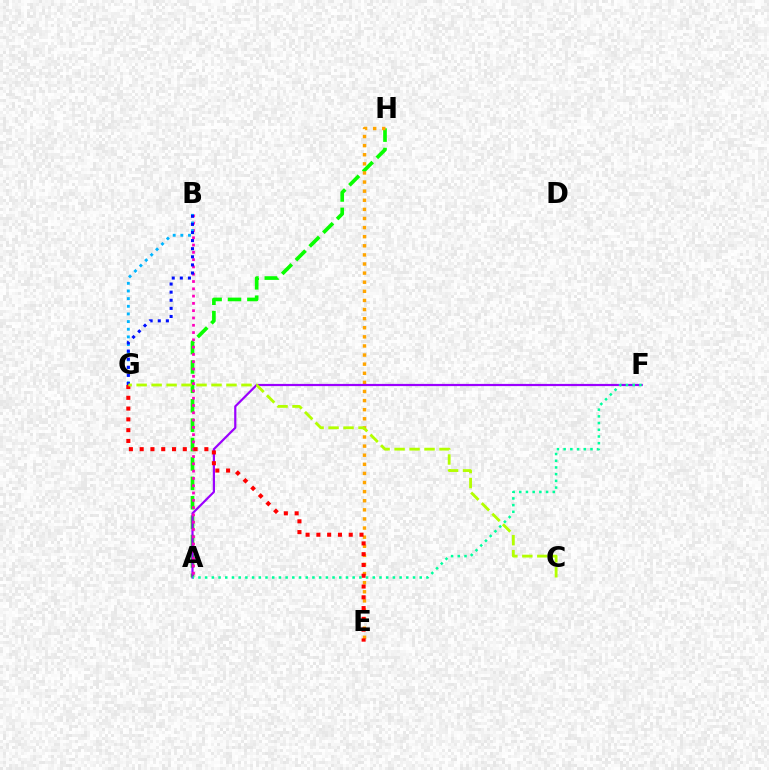{('A', 'H'): [{'color': '#08ff00', 'line_style': 'dashed', 'thickness': 2.64}], ('E', 'H'): [{'color': '#ffa500', 'line_style': 'dotted', 'thickness': 2.47}], ('A', 'F'): [{'color': '#9b00ff', 'line_style': 'solid', 'thickness': 1.59}, {'color': '#00ff9d', 'line_style': 'dotted', 'thickness': 1.82}], ('A', 'B'): [{'color': '#ff00bd', 'line_style': 'dotted', 'thickness': 1.98}], ('B', 'G'): [{'color': '#00b5ff', 'line_style': 'dotted', 'thickness': 2.08}, {'color': '#0010ff', 'line_style': 'dotted', 'thickness': 2.2}], ('E', 'G'): [{'color': '#ff0000', 'line_style': 'dotted', 'thickness': 2.93}], ('C', 'G'): [{'color': '#b3ff00', 'line_style': 'dashed', 'thickness': 2.03}]}